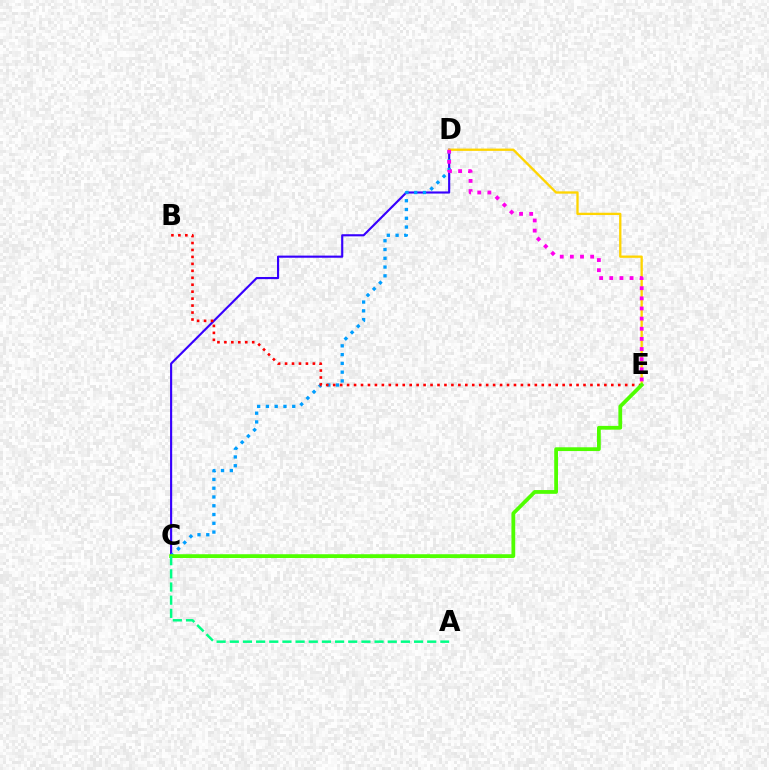{('C', 'D'): [{'color': '#3700ff', 'line_style': 'solid', 'thickness': 1.54}, {'color': '#009eff', 'line_style': 'dotted', 'thickness': 2.38}], ('B', 'E'): [{'color': '#ff0000', 'line_style': 'dotted', 'thickness': 1.89}], ('D', 'E'): [{'color': '#ffd500', 'line_style': 'solid', 'thickness': 1.66}, {'color': '#ff00ed', 'line_style': 'dotted', 'thickness': 2.75}], ('C', 'E'): [{'color': '#4fff00', 'line_style': 'solid', 'thickness': 2.72}], ('A', 'C'): [{'color': '#00ff86', 'line_style': 'dashed', 'thickness': 1.79}]}